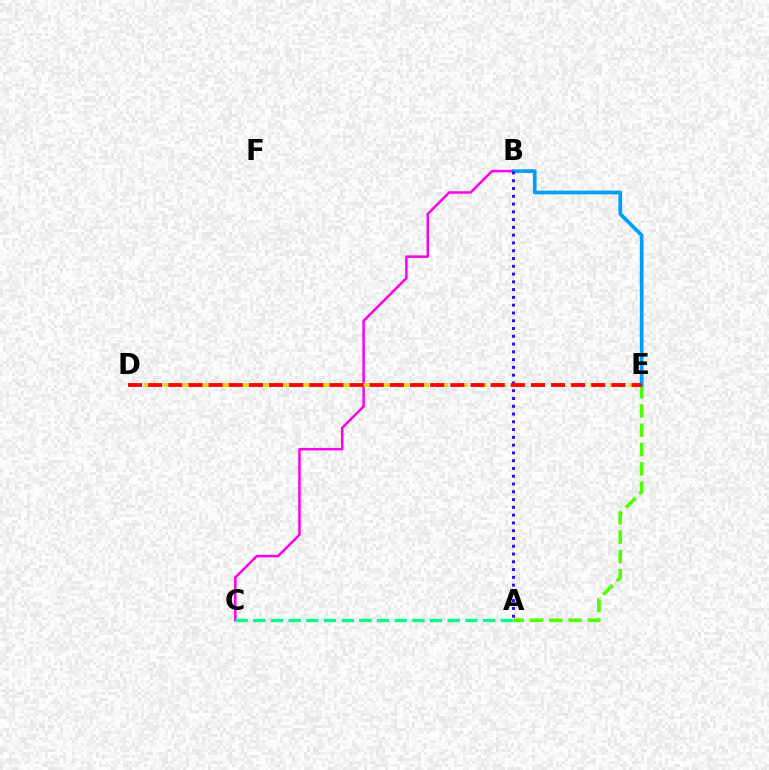{('A', 'E'): [{'color': '#4fff00', 'line_style': 'dashed', 'thickness': 2.62}], ('B', 'C'): [{'color': '#ff00ed', 'line_style': 'solid', 'thickness': 1.8}], ('A', 'C'): [{'color': '#00ff86', 'line_style': 'dashed', 'thickness': 2.4}], ('B', 'E'): [{'color': '#009eff', 'line_style': 'solid', 'thickness': 2.66}], ('A', 'B'): [{'color': '#3700ff', 'line_style': 'dotted', 'thickness': 2.11}], ('D', 'E'): [{'color': '#ffd500', 'line_style': 'dashed', 'thickness': 2.63}, {'color': '#ff0000', 'line_style': 'dashed', 'thickness': 2.74}]}